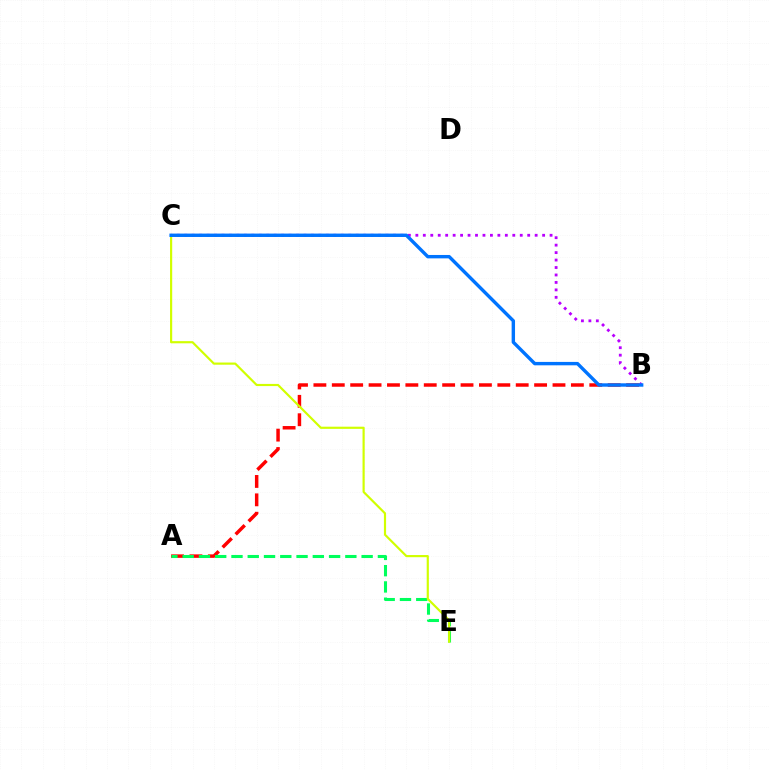{('A', 'B'): [{'color': '#ff0000', 'line_style': 'dashed', 'thickness': 2.5}], ('A', 'E'): [{'color': '#00ff5c', 'line_style': 'dashed', 'thickness': 2.21}], ('C', 'E'): [{'color': '#d1ff00', 'line_style': 'solid', 'thickness': 1.56}], ('B', 'C'): [{'color': '#b900ff', 'line_style': 'dotted', 'thickness': 2.03}, {'color': '#0074ff', 'line_style': 'solid', 'thickness': 2.45}]}